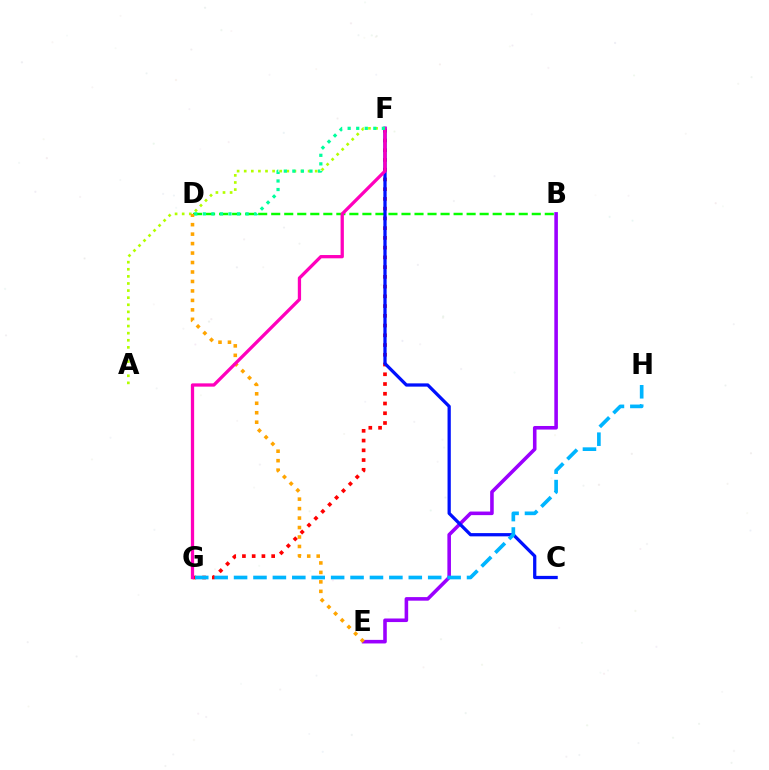{('B', 'D'): [{'color': '#08ff00', 'line_style': 'dashed', 'thickness': 1.77}], ('B', 'E'): [{'color': '#9b00ff', 'line_style': 'solid', 'thickness': 2.58}], ('F', 'G'): [{'color': '#ff0000', 'line_style': 'dotted', 'thickness': 2.65}, {'color': '#ff00bd', 'line_style': 'solid', 'thickness': 2.36}], ('C', 'F'): [{'color': '#0010ff', 'line_style': 'solid', 'thickness': 2.34}], ('G', 'H'): [{'color': '#00b5ff', 'line_style': 'dashed', 'thickness': 2.64}], ('A', 'F'): [{'color': '#b3ff00', 'line_style': 'dotted', 'thickness': 1.93}], ('D', 'E'): [{'color': '#ffa500', 'line_style': 'dotted', 'thickness': 2.57}], ('D', 'F'): [{'color': '#00ff9d', 'line_style': 'dotted', 'thickness': 2.32}]}